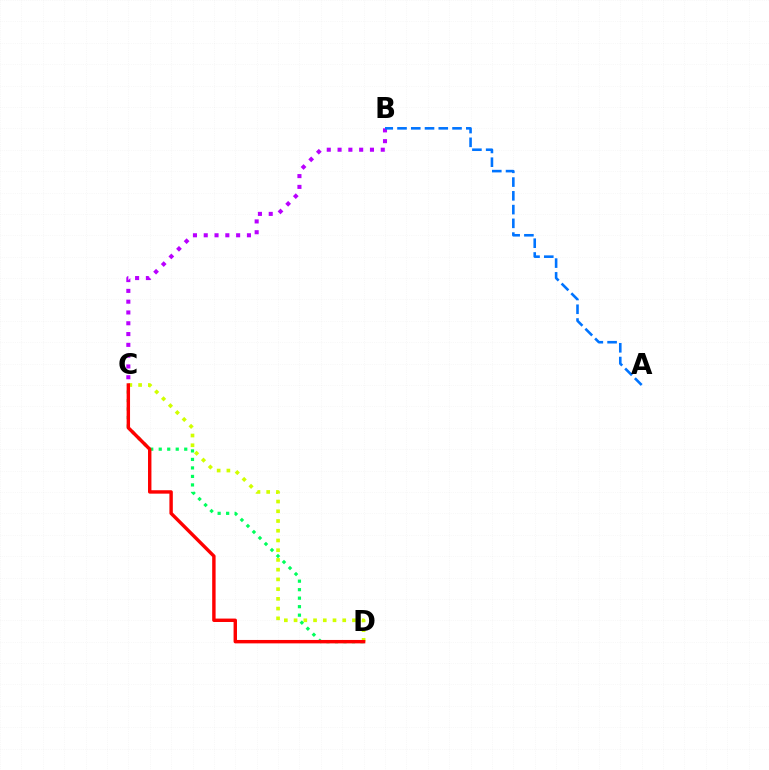{('C', 'D'): [{'color': '#00ff5c', 'line_style': 'dotted', 'thickness': 2.31}, {'color': '#d1ff00', 'line_style': 'dotted', 'thickness': 2.64}, {'color': '#ff0000', 'line_style': 'solid', 'thickness': 2.46}], ('B', 'C'): [{'color': '#b900ff', 'line_style': 'dotted', 'thickness': 2.93}], ('A', 'B'): [{'color': '#0074ff', 'line_style': 'dashed', 'thickness': 1.87}]}